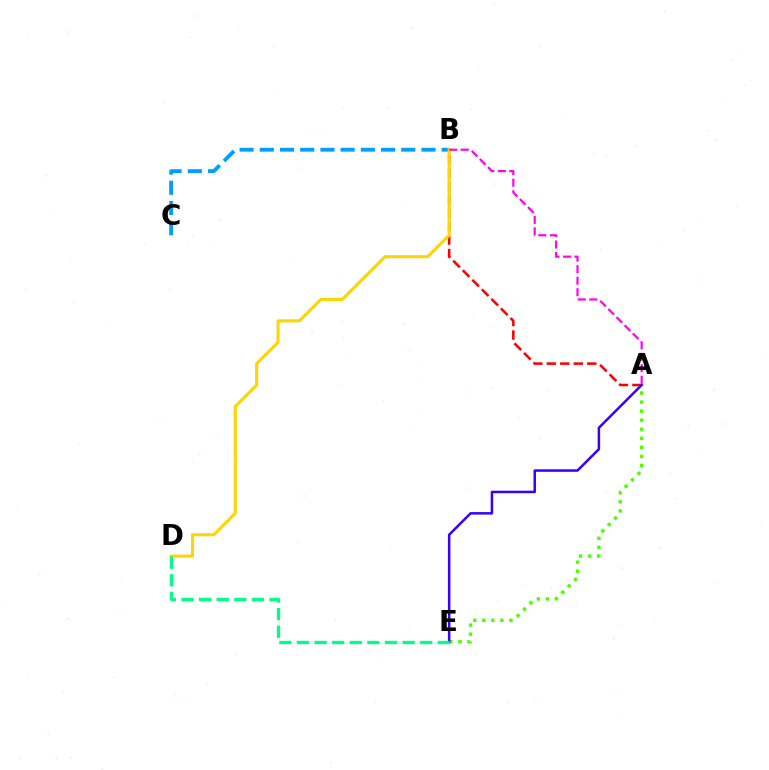{('B', 'C'): [{'color': '#009eff', 'line_style': 'dashed', 'thickness': 2.75}], ('A', 'E'): [{'color': '#4fff00', 'line_style': 'dotted', 'thickness': 2.46}, {'color': '#3700ff', 'line_style': 'solid', 'thickness': 1.8}], ('A', 'B'): [{'color': '#ff0000', 'line_style': 'dashed', 'thickness': 1.83}, {'color': '#ff00ed', 'line_style': 'dashed', 'thickness': 1.56}], ('B', 'D'): [{'color': '#ffd500', 'line_style': 'solid', 'thickness': 2.2}], ('D', 'E'): [{'color': '#00ff86', 'line_style': 'dashed', 'thickness': 2.39}]}